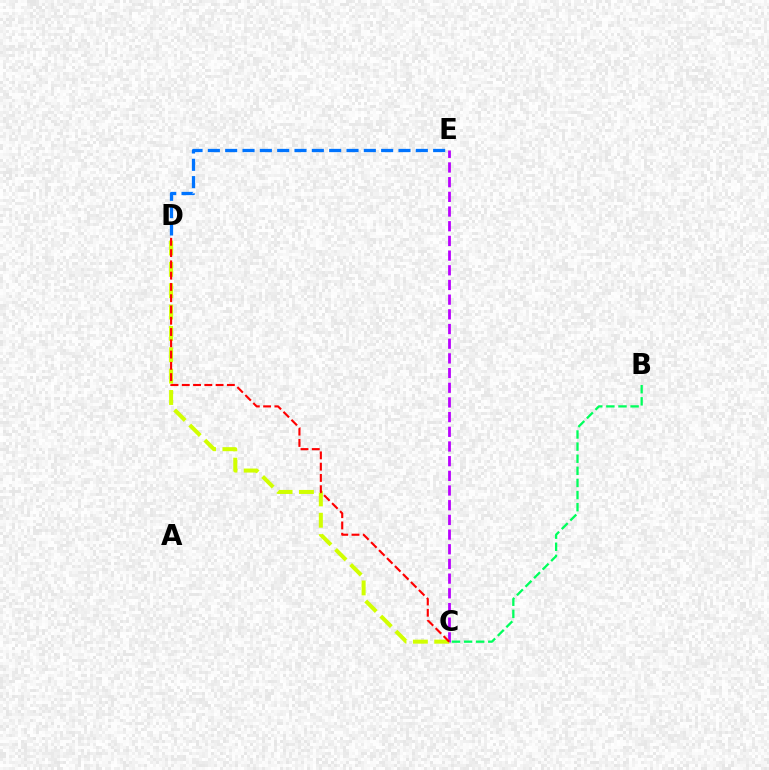{('C', 'E'): [{'color': '#b900ff', 'line_style': 'dashed', 'thickness': 1.99}], ('D', 'E'): [{'color': '#0074ff', 'line_style': 'dashed', 'thickness': 2.35}], ('C', 'D'): [{'color': '#d1ff00', 'line_style': 'dashed', 'thickness': 2.9}, {'color': '#ff0000', 'line_style': 'dashed', 'thickness': 1.53}], ('B', 'C'): [{'color': '#00ff5c', 'line_style': 'dashed', 'thickness': 1.65}]}